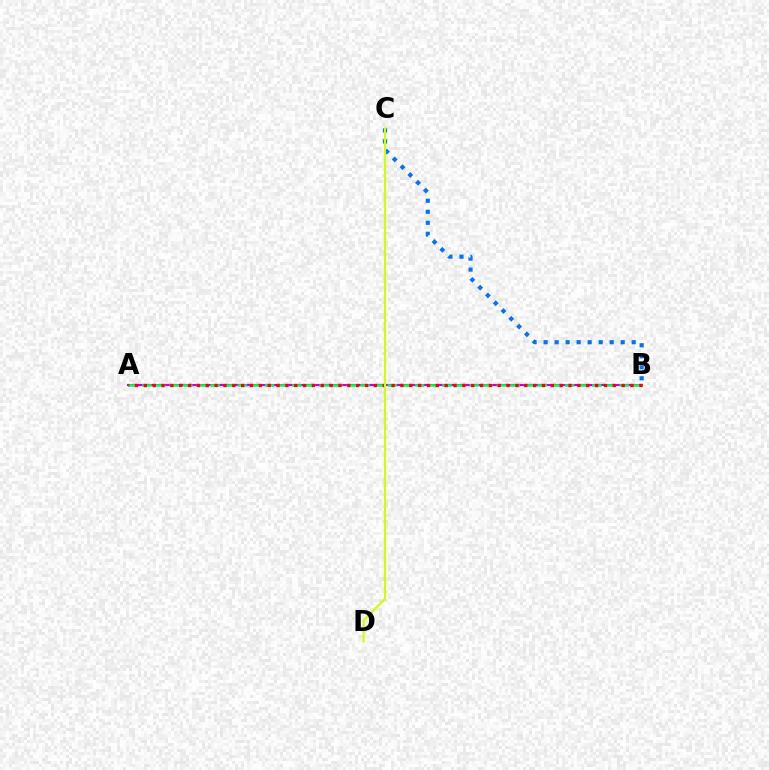{('B', 'C'): [{'color': '#0074ff', 'line_style': 'dotted', 'thickness': 2.99}], ('A', 'B'): [{'color': '#b900ff', 'line_style': 'solid', 'thickness': 1.53}, {'color': '#00ff5c', 'line_style': 'dashed', 'thickness': 1.85}, {'color': '#ff0000', 'line_style': 'dotted', 'thickness': 2.4}], ('C', 'D'): [{'color': '#d1ff00', 'line_style': 'solid', 'thickness': 1.54}]}